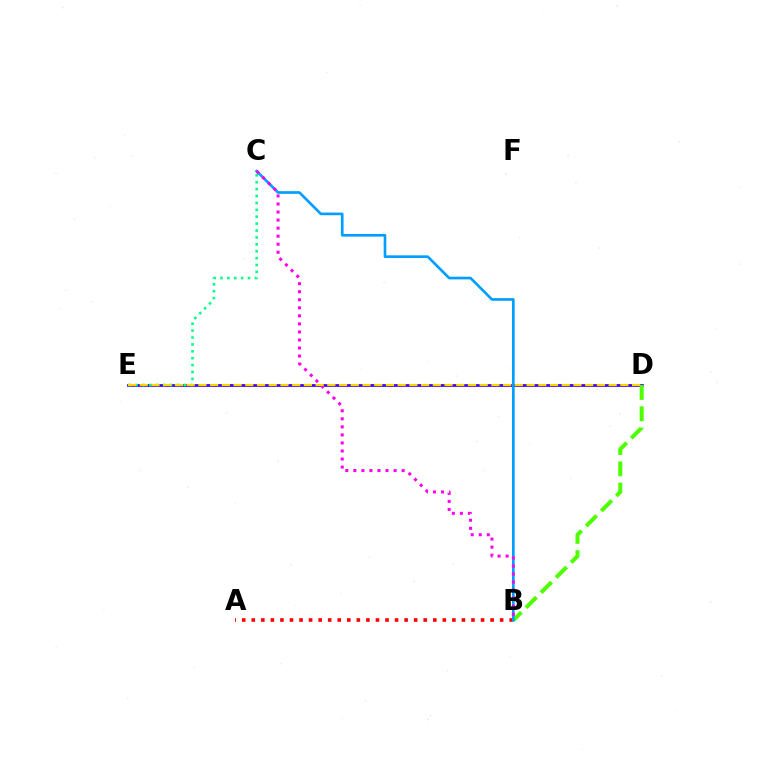{('D', 'E'): [{'color': '#3700ff', 'line_style': 'solid', 'thickness': 1.94}, {'color': '#ffd500', 'line_style': 'dashed', 'thickness': 1.59}], ('C', 'E'): [{'color': '#00ff86', 'line_style': 'dotted', 'thickness': 1.87}], ('A', 'B'): [{'color': '#ff0000', 'line_style': 'dotted', 'thickness': 2.6}], ('B', 'D'): [{'color': '#4fff00', 'line_style': 'dashed', 'thickness': 2.9}], ('B', 'C'): [{'color': '#009eff', 'line_style': 'solid', 'thickness': 1.92}, {'color': '#ff00ed', 'line_style': 'dotted', 'thickness': 2.19}]}